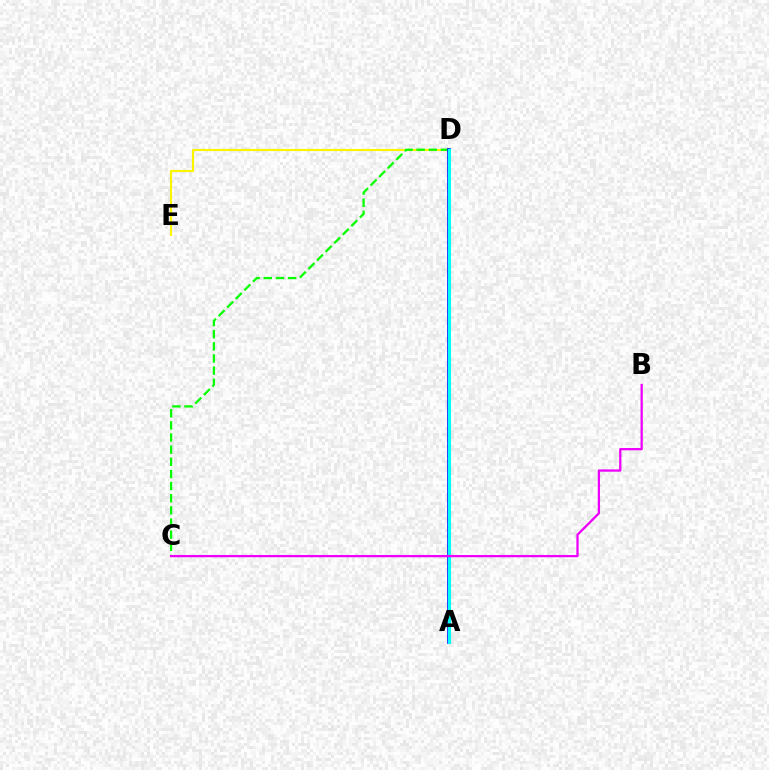{('D', 'E'): [{'color': '#fcf500', 'line_style': 'solid', 'thickness': 1.54}], ('C', 'D'): [{'color': '#08ff00', 'line_style': 'dashed', 'thickness': 1.65}], ('A', 'D'): [{'color': '#0010ff', 'line_style': 'solid', 'thickness': 2.62}, {'color': '#ff0000', 'line_style': 'dotted', 'thickness': 1.87}, {'color': '#00fff6', 'line_style': 'solid', 'thickness': 2.24}], ('B', 'C'): [{'color': '#ee00ff', 'line_style': 'solid', 'thickness': 1.64}]}